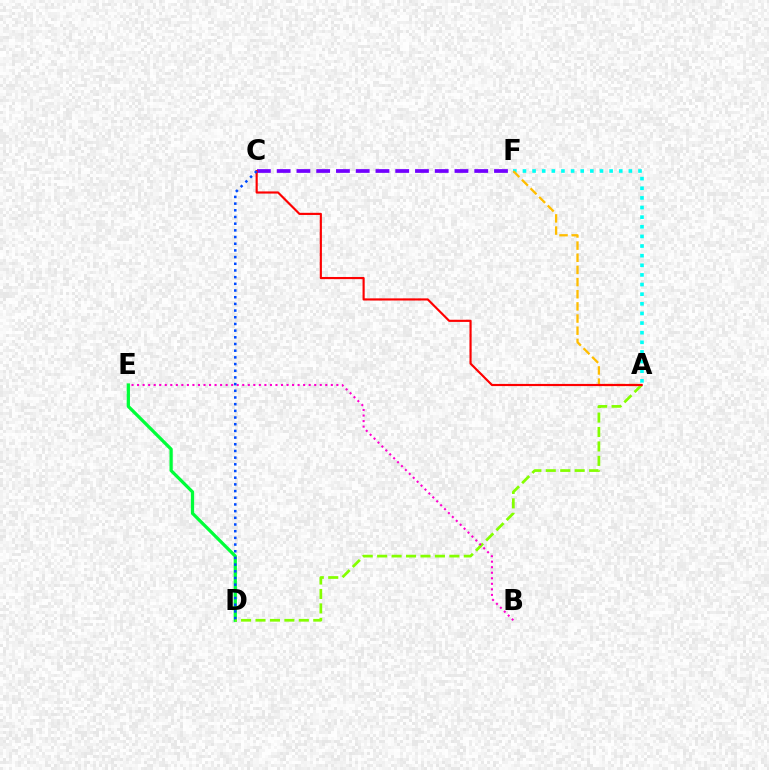{('C', 'F'): [{'color': '#7200ff', 'line_style': 'dashed', 'thickness': 2.68}], ('D', 'E'): [{'color': '#00ff39', 'line_style': 'solid', 'thickness': 2.34}], ('A', 'D'): [{'color': '#84ff00', 'line_style': 'dashed', 'thickness': 1.96}], ('A', 'F'): [{'color': '#00fff6', 'line_style': 'dotted', 'thickness': 2.62}, {'color': '#ffbd00', 'line_style': 'dashed', 'thickness': 1.65}], ('A', 'C'): [{'color': '#ff0000', 'line_style': 'solid', 'thickness': 1.55}], ('B', 'E'): [{'color': '#ff00cf', 'line_style': 'dotted', 'thickness': 1.5}], ('C', 'D'): [{'color': '#004bff', 'line_style': 'dotted', 'thickness': 1.82}]}